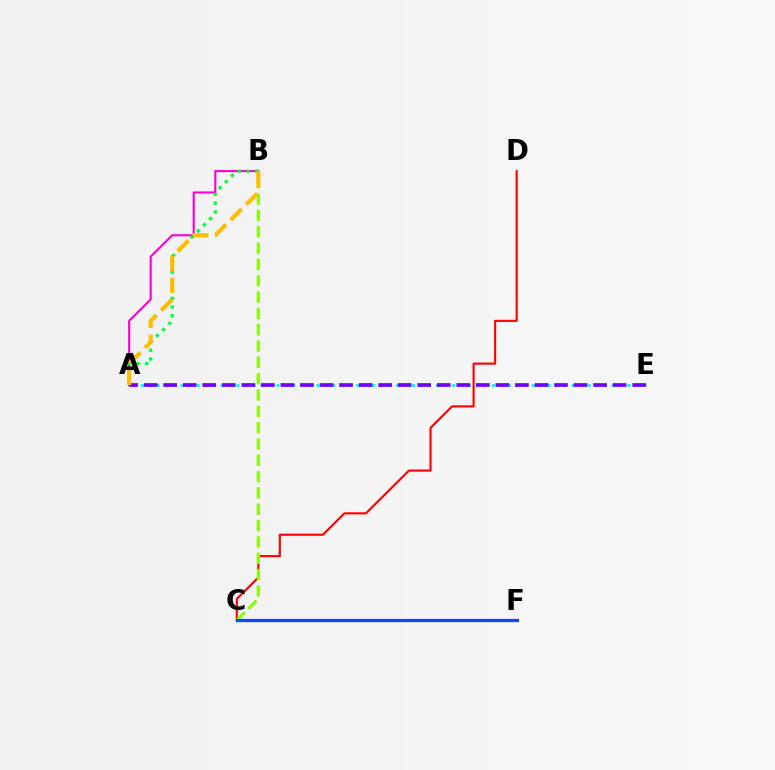{('A', 'B'): [{'color': '#ff00cf', 'line_style': 'solid', 'thickness': 1.52}, {'color': '#00ff39', 'line_style': 'dotted', 'thickness': 2.36}, {'color': '#ffbd00', 'line_style': 'dashed', 'thickness': 2.99}], ('A', 'E'): [{'color': '#00fff6', 'line_style': 'dotted', 'thickness': 2.17}, {'color': '#7200ff', 'line_style': 'dashed', 'thickness': 2.65}], ('C', 'D'): [{'color': '#ff0000', 'line_style': 'solid', 'thickness': 1.53}], ('B', 'C'): [{'color': '#84ff00', 'line_style': 'dashed', 'thickness': 2.22}], ('C', 'F'): [{'color': '#004bff', 'line_style': 'solid', 'thickness': 2.34}]}